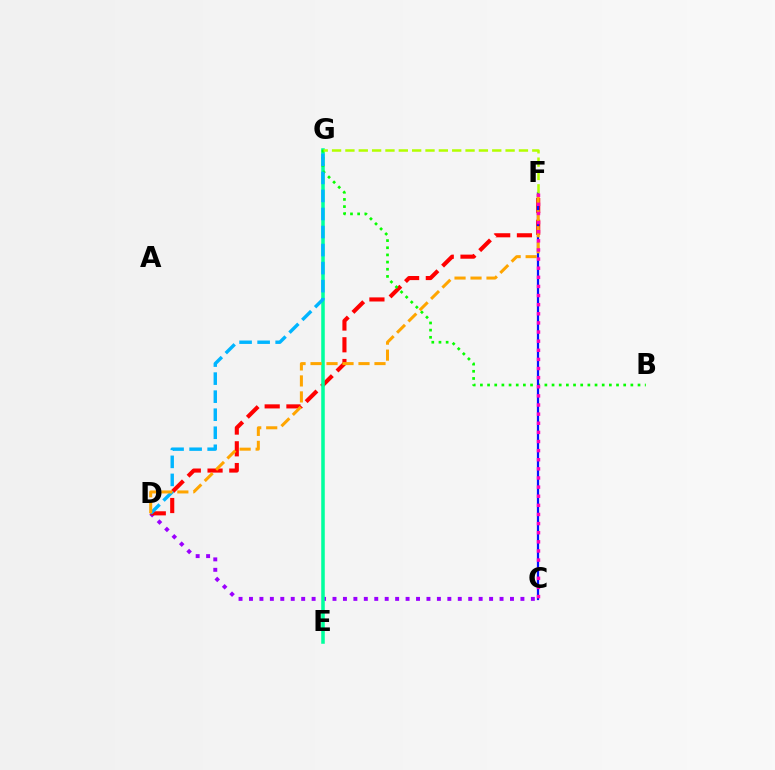{('C', 'D'): [{'color': '#9b00ff', 'line_style': 'dotted', 'thickness': 2.84}], ('D', 'F'): [{'color': '#ff0000', 'line_style': 'dashed', 'thickness': 2.95}, {'color': '#ffa500', 'line_style': 'dashed', 'thickness': 2.17}], ('E', 'G'): [{'color': '#00ff9d', 'line_style': 'solid', 'thickness': 2.55}], ('B', 'G'): [{'color': '#08ff00', 'line_style': 'dotted', 'thickness': 1.95}], ('C', 'F'): [{'color': '#0010ff', 'line_style': 'solid', 'thickness': 1.6}, {'color': '#ff00bd', 'line_style': 'dotted', 'thickness': 2.48}], ('D', 'G'): [{'color': '#00b5ff', 'line_style': 'dashed', 'thickness': 2.45}], ('F', 'G'): [{'color': '#b3ff00', 'line_style': 'dashed', 'thickness': 1.81}]}